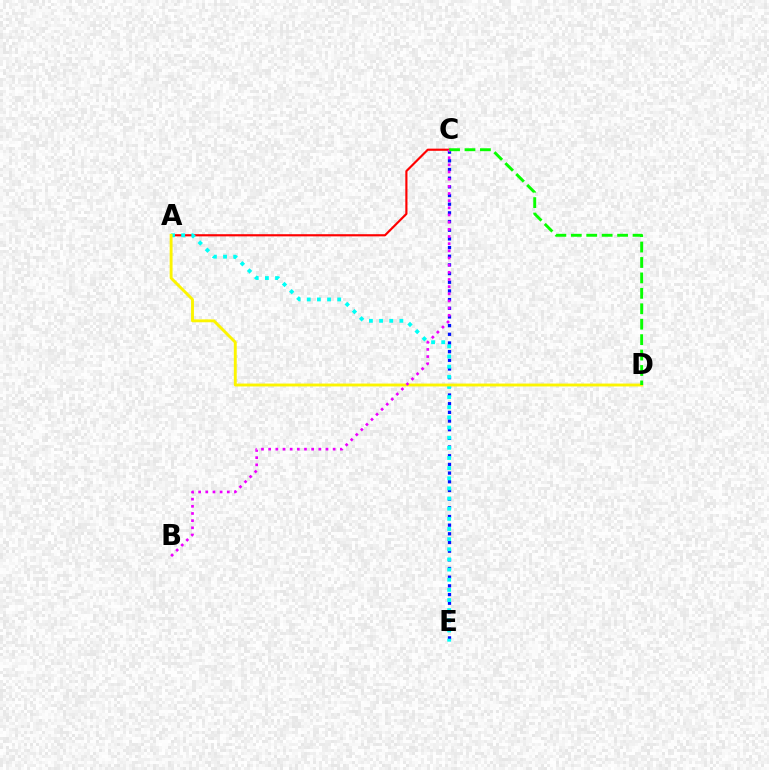{('A', 'C'): [{'color': '#ff0000', 'line_style': 'solid', 'thickness': 1.56}], ('C', 'E'): [{'color': '#0010ff', 'line_style': 'dotted', 'thickness': 2.36}], ('A', 'E'): [{'color': '#00fff6', 'line_style': 'dotted', 'thickness': 2.76}], ('A', 'D'): [{'color': '#fcf500', 'line_style': 'solid', 'thickness': 2.08}], ('B', 'C'): [{'color': '#ee00ff', 'line_style': 'dotted', 'thickness': 1.95}], ('C', 'D'): [{'color': '#08ff00', 'line_style': 'dashed', 'thickness': 2.1}]}